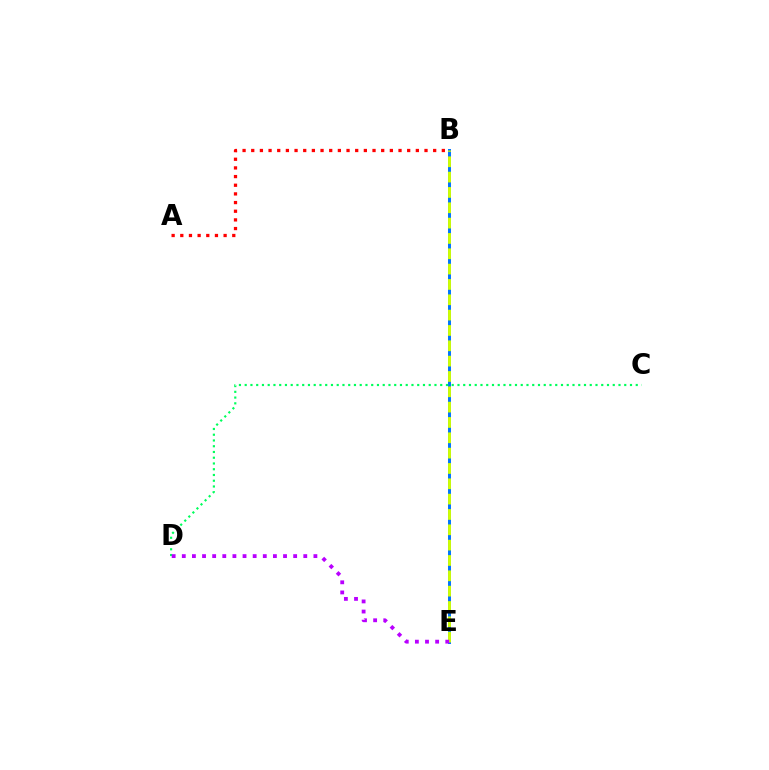{('B', 'E'): [{'color': '#0074ff', 'line_style': 'solid', 'thickness': 2.13}, {'color': '#d1ff00', 'line_style': 'dashed', 'thickness': 2.08}], ('C', 'D'): [{'color': '#00ff5c', 'line_style': 'dotted', 'thickness': 1.56}], ('D', 'E'): [{'color': '#b900ff', 'line_style': 'dotted', 'thickness': 2.75}], ('A', 'B'): [{'color': '#ff0000', 'line_style': 'dotted', 'thickness': 2.35}]}